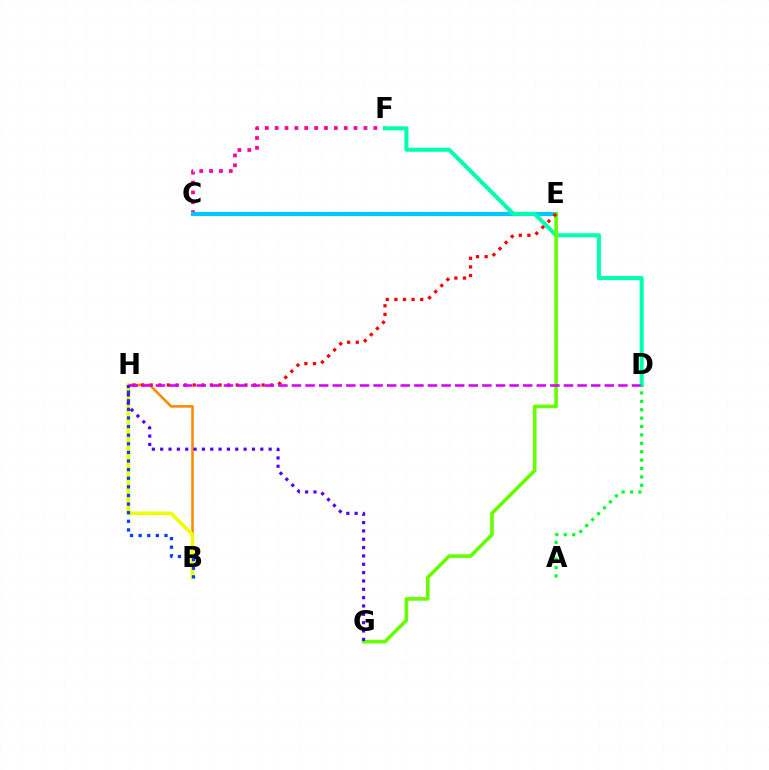{('C', 'F'): [{'color': '#ff00a0', 'line_style': 'dotted', 'thickness': 2.68}], ('B', 'H'): [{'color': '#ff8800', 'line_style': 'solid', 'thickness': 1.85}, {'color': '#eeff00', 'line_style': 'solid', 'thickness': 2.59}, {'color': '#003fff', 'line_style': 'dotted', 'thickness': 2.34}], ('C', 'E'): [{'color': '#00c7ff', 'line_style': 'solid', 'thickness': 3.0}], ('D', 'F'): [{'color': '#00ffaf', 'line_style': 'solid', 'thickness': 2.92}], ('E', 'G'): [{'color': '#66ff00', 'line_style': 'solid', 'thickness': 2.61}], ('E', 'H'): [{'color': '#ff0000', 'line_style': 'dotted', 'thickness': 2.34}], ('D', 'H'): [{'color': '#d600ff', 'line_style': 'dashed', 'thickness': 1.85}], ('G', 'H'): [{'color': '#4f00ff', 'line_style': 'dotted', 'thickness': 2.27}], ('A', 'D'): [{'color': '#00ff27', 'line_style': 'dotted', 'thickness': 2.28}]}